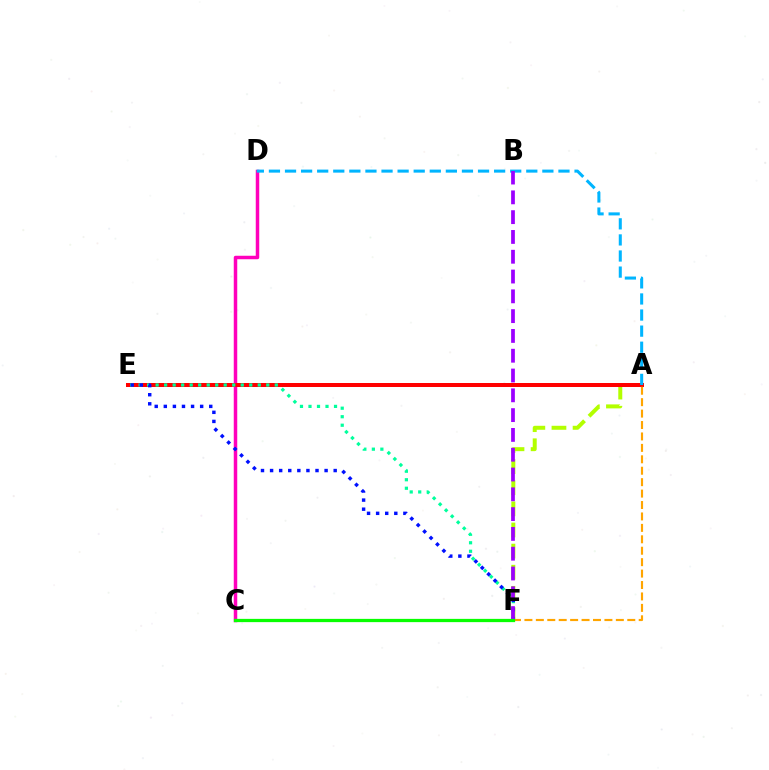{('C', 'D'): [{'color': '#ff00bd', 'line_style': 'solid', 'thickness': 2.51}], ('A', 'F'): [{'color': '#b3ff00', 'line_style': 'dashed', 'thickness': 2.87}, {'color': '#ffa500', 'line_style': 'dashed', 'thickness': 1.55}], ('A', 'E'): [{'color': '#ff0000', 'line_style': 'solid', 'thickness': 2.88}], ('E', 'F'): [{'color': '#00ff9d', 'line_style': 'dotted', 'thickness': 2.31}, {'color': '#0010ff', 'line_style': 'dotted', 'thickness': 2.47}], ('A', 'D'): [{'color': '#00b5ff', 'line_style': 'dashed', 'thickness': 2.19}], ('B', 'F'): [{'color': '#9b00ff', 'line_style': 'dashed', 'thickness': 2.69}], ('C', 'F'): [{'color': '#08ff00', 'line_style': 'solid', 'thickness': 2.34}]}